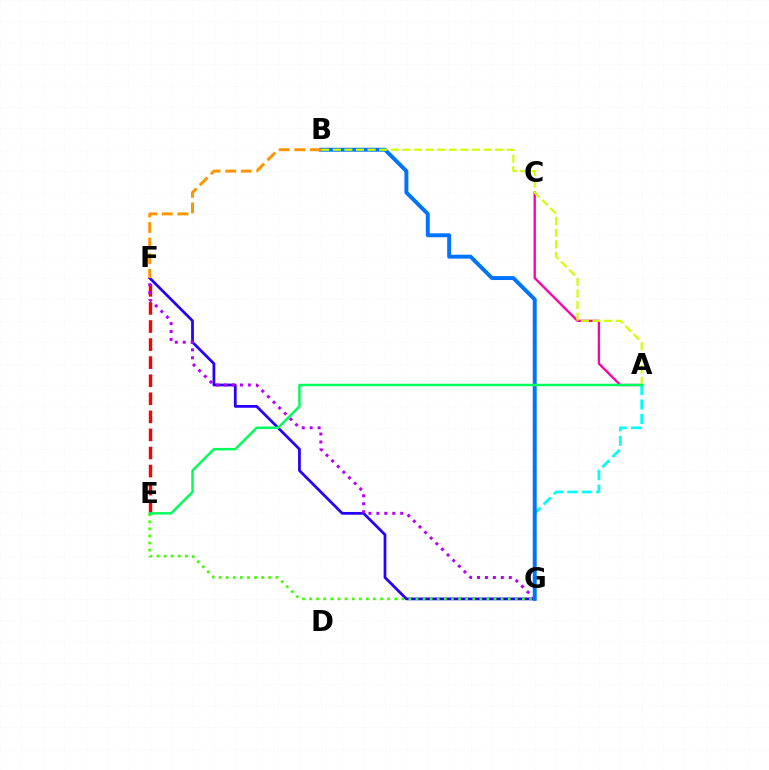{('A', 'C'): [{'color': '#ff00ac', 'line_style': 'solid', 'thickness': 1.68}], ('E', 'F'): [{'color': '#ff0000', 'line_style': 'dashed', 'thickness': 2.45}], ('F', 'G'): [{'color': '#2500ff', 'line_style': 'solid', 'thickness': 1.98}, {'color': '#b900ff', 'line_style': 'dotted', 'thickness': 2.16}], ('A', 'G'): [{'color': '#00fff6', 'line_style': 'dashed', 'thickness': 1.96}], ('E', 'G'): [{'color': '#3dff00', 'line_style': 'dotted', 'thickness': 1.93}], ('B', 'G'): [{'color': '#0074ff', 'line_style': 'solid', 'thickness': 2.84}], ('B', 'F'): [{'color': '#ff9400', 'line_style': 'dashed', 'thickness': 2.12}], ('A', 'B'): [{'color': '#d1ff00', 'line_style': 'dashed', 'thickness': 1.57}], ('A', 'E'): [{'color': '#00ff5c', 'line_style': 'solid', 'thickness': 1.78}]}